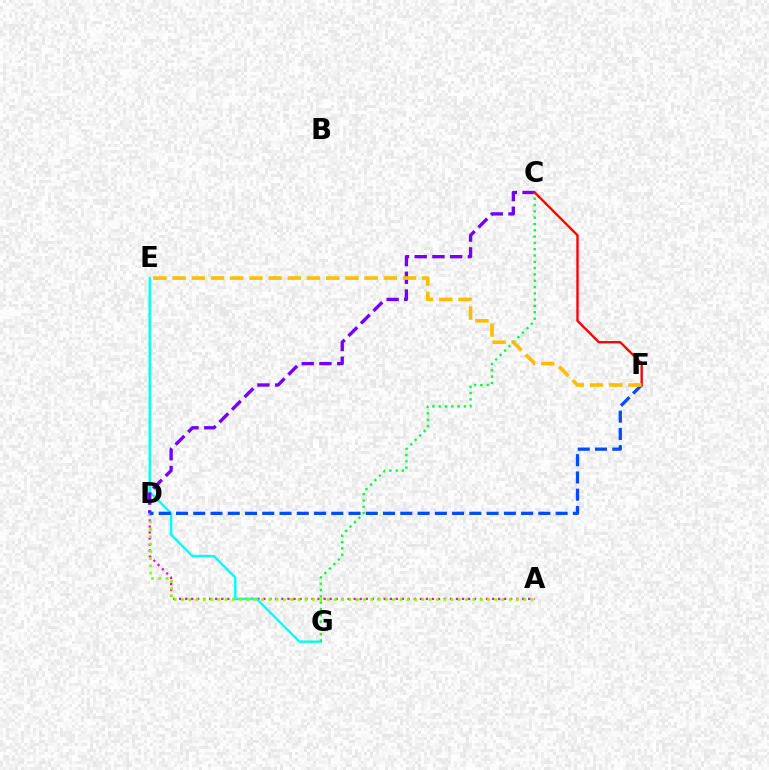{('A', 'D'): [{'color': '#ff00cf', 'line_style': 'dotted', 'thickness': 1.64}, {'color': '#84ff00', 'line_style': 'dotted', 'thickness': 1.98}], ('E', 'G'): [{'color': '#00fff6', 'line_style': 'solid', 'thickness': 1.72}], ('C', 'D'): [{'color': '#7200ff', 'line_style': 'dashed', 'thickness': 2.41}], ('D', 'F'): [{'color': '#004bff', 'line_style': 'dashed', 'thickness': 2.34}], ('C', 'G'): [{'color': '#00ff39', 'line_style': 'dotted', 'thickness': 1.71}], ('C', 'F'): [{'color': '#ff0000', 'line_style': 'solid', 'thickness': 1.71}], ('E', 'F'): [{'color': '#ffbd00', 'line_style': 'dashed', 'thickness': 2.61}]}